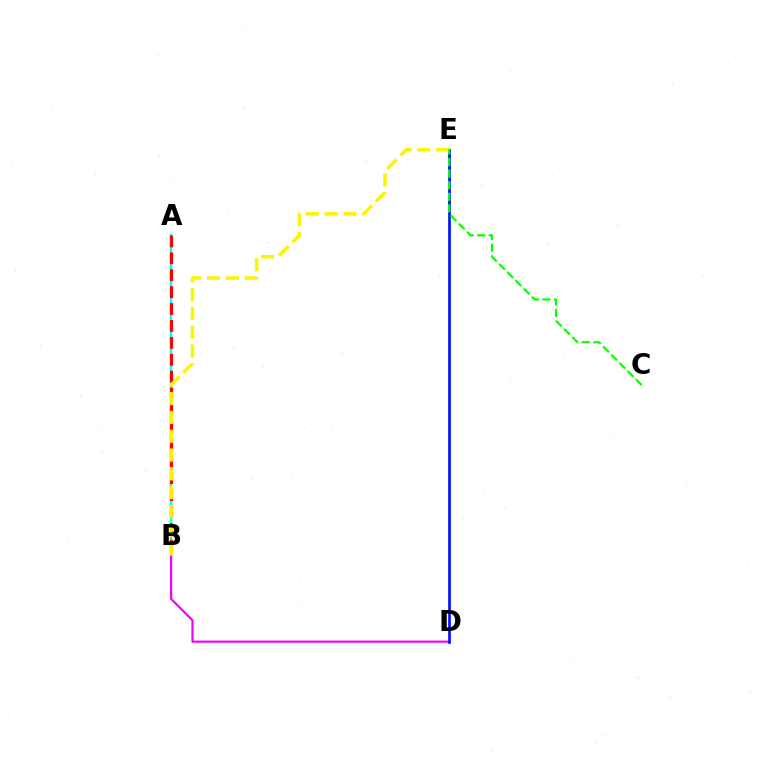{('A', 'B'): [{'color': '#00fff6', 'line_style': 'solid', 'thickness': 1.7}, {'color': '#ff0000', 'line_style': 'dashed', 'thickness': 2.3}], ('B', 'D'): [{'color': '#ee00ff', 'line_style': 'solid', 'thickness': 1.57}], ('D', 'E'): [{'color': '#0010ff', 'line_style': 'solid', 'thickness': 1.93}], ('B', 'E'): [{'color': '#fcf500', 'line_style': 'dashed', 'thickness': 2.56}], ('C', 'E'): [{'color': '#08ff00', 'line_style': 'dashed', 'thickness': 1.58}]}